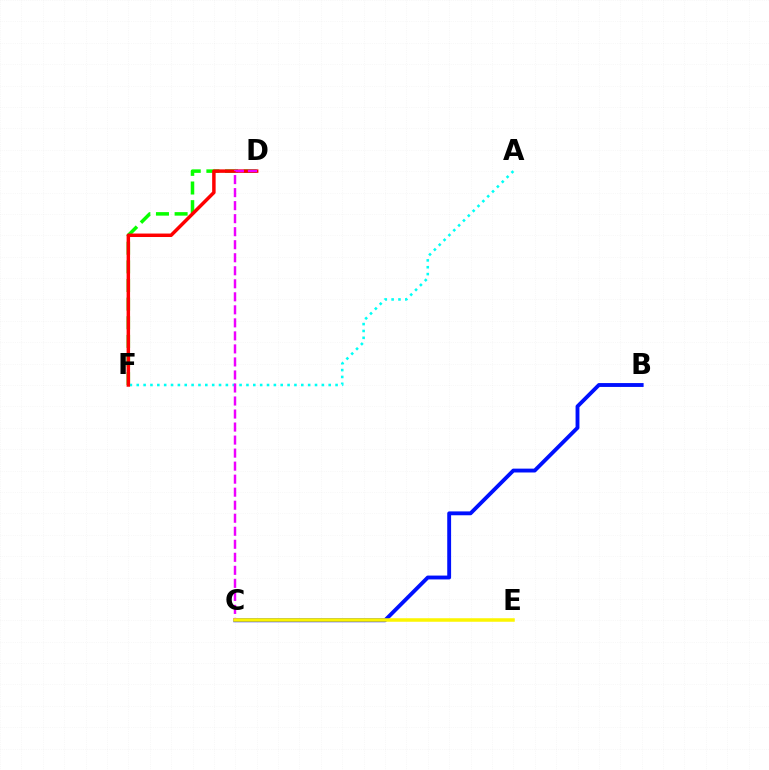{('B', 'C'): [{'color': '#0010ff', 'line_style': 'solid', 'thickness': 2.78}], ('D', 'F'): [{'color': '#08ff00', 'line_style': 'dashed', 'thickness': 2.53}, {'color': '#ff0000', 'line_style': 'solid', 'thickness': 2.5}], ('A', 'F'): [{'color': '#00fff6', 'line_style': 'dotted', 'thickness': 1.86}], ('C', 'D'): [{'color': '#ee00ff', 'line_style': 'dashed', 'thickness': 1.77}], ('C', 'E'): [{'color': '#fcf500', 'line_style': 'solid', 'thickness': 2.52}]}